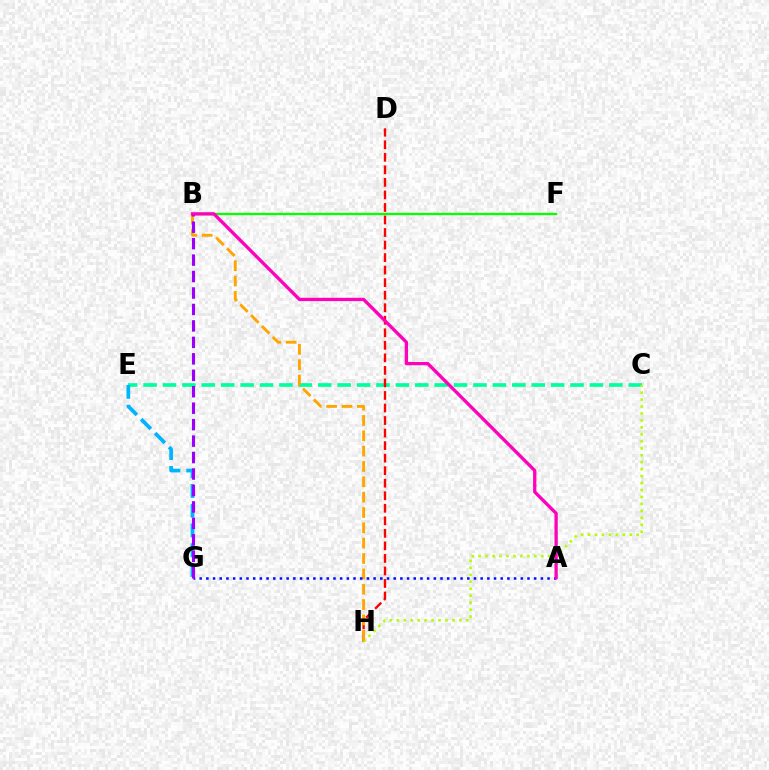{('B', 'F'): [{'color': '#08ff00', 'line_style': 'solid', 'thickness': 1.66}], ('C', 'E'): [{'color': '#00ff9d', 'line_style': 'dashed', 'thickness': 2.64}], ('D', 'H'): [{'color': '#ff0000', 'line_style': 'dashed', 'thickness': 1.7}], ('C', 'H'): [{'color': '#b3ff00', 'line_style': 'dotted', 'thickness': 1.89}], ('B', 'H'): [{'color': '#ffa500', 'line_style': 'dashed', 'thickness': 2.08}], ('E', 'G'): [{'color': '#00b5ff', 'line_style': 'dashed', 'thickness': 2.68}], ('A', 'G'): [{'color': '#0010ff', 'line_style': 'dotted', 'thickness': 1.82}], ('B', 'G'): [{'color': '#9b00ff', 'line_style': 'dashed', 'thickness': 2.24}], ('A', 'B'): [{'color': '#ff00bd', 'line_style': 'solid', 'thickness': 2.37}]}